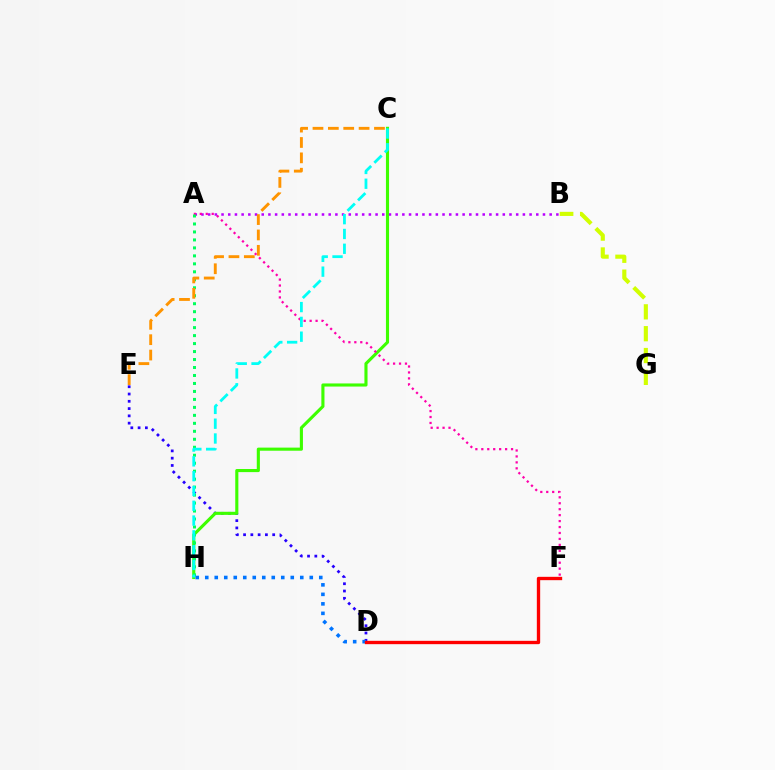{('B', 'G'): [{'color': '#d1ff00', 'line_style': 'dashed', 'thickness': 2.97}], ('A', 'B'): [{'color': '#b900ff', 'line_style': 'dotted', 'thickness': 1.82}], ('D', 'E'): [{'color': '#2500ff', 'line_style': 'dotted', 'thickness': 1.98}], ('C', 'H'): [{'color': '#3dff00', 'line_style': 'solid', 'thickness': 2.24}, {'color': '#00fff6', 'line_style': 'dashed', 'thickness': 2.01}], ('A', 'F'): [{'color': '#ff00ac', 'line_style': 'dotted', 'thickness': 1.62}], ('A', 'H'): [{'color': '#00ff5c', 'line_style': 'dotted', 'thickness': 2.17}], ('D', 'H'): [{'color': '#0074ff', 'line_style': 'dotted', 'thickness': 2.58}], ('D', 'F'): [{'color': '#ff0000', 'line_style': 'solid', 'thickness': 2.41}], ('C', 'E'): [{'color': '#ff9400', 'line_style': 'dashed', 'thickness': 2.09}]}